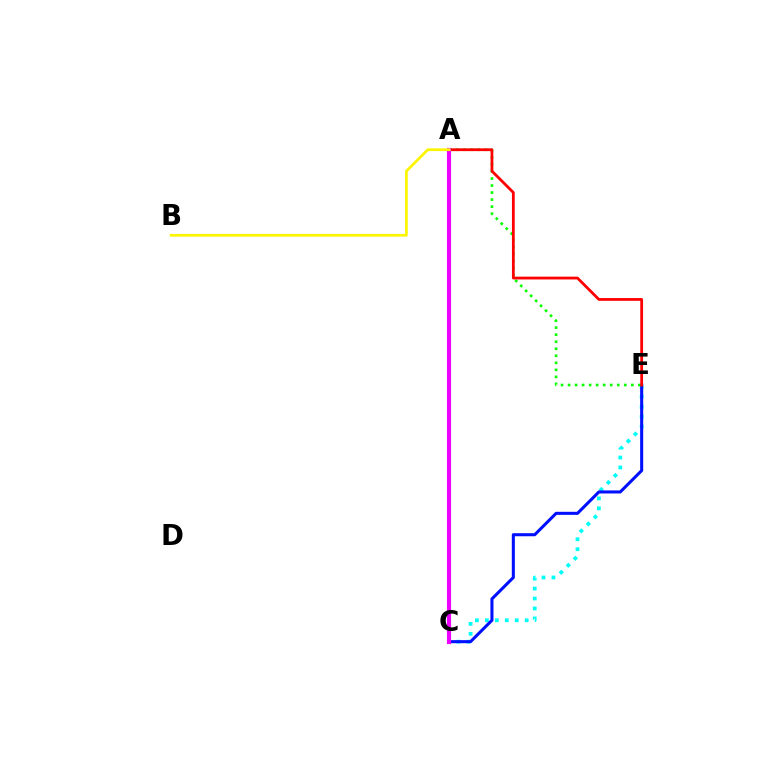{('C', 'E'): [{'color': '#00fff6', 'line_style': 'dotted', 'thickness': 2.7}, {'color': '#0010ff', 'line_style': 'solid', 'thickness': 2.2}], ('A', 'E'): [{'color': '#08ff00', 'line_style': 'dotted', 'thickness': 1.91}, {'color': '#ff0000', 'line_style': 'solid', 'thickness': 2.0}], ('A', 'C'): [{'color': '#ee00ff', 'line_style': 'solid', 'thickness': 2.99}], ('A', 'B'): [{'color': '#fcf500', 'line_style': 'solid', 'thickness': 1.96}]}